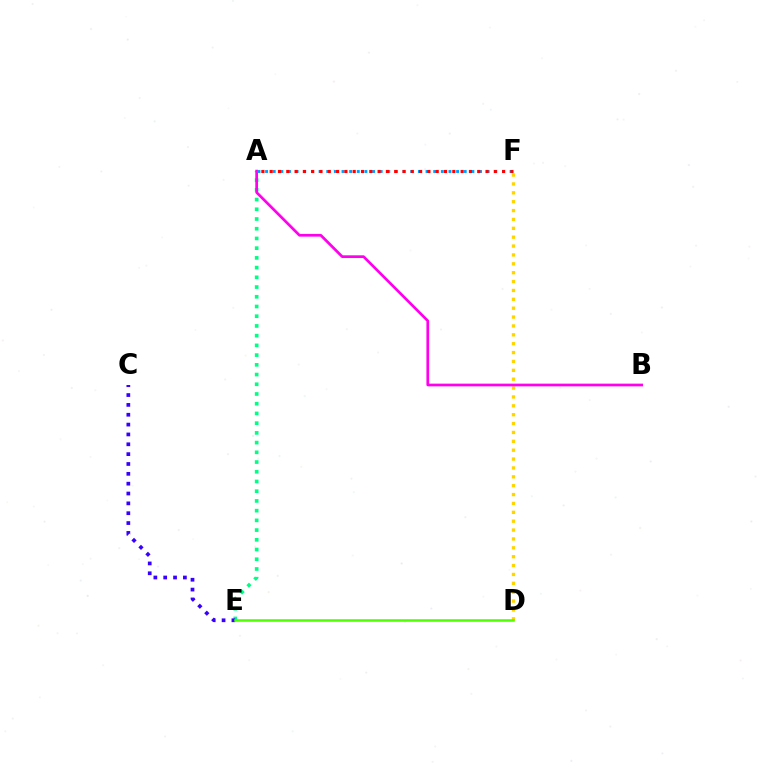{('D', 'F'): [{'color': '#ffd500', 'line_style': 'dotted', 'thickness': 2.41}], ('A', 'E'): [{'color': '#00ff86', 'line_style': 'dotted', 'thickness': 2.64}], ('A', 'B'): [{'color': '#ff00ed', 'line_style': 'solid', 'thickness': 1.96}], ('A', 'F'): [{'color': '#009eff', 'line_style': 'dotted', 'thickness': 2.08}, {'color': '#ff0000', 'line_style': 'dotted', 'thickness': 2.26}], ('C', 'E'): [{'color': '#3700ff', 'line_style': 'dotted', 'thickness': 2.68}], ('D', 'E'): [{'color': '#4fff00', 'line_style': 'solid', 'thickness': 1.8}]}